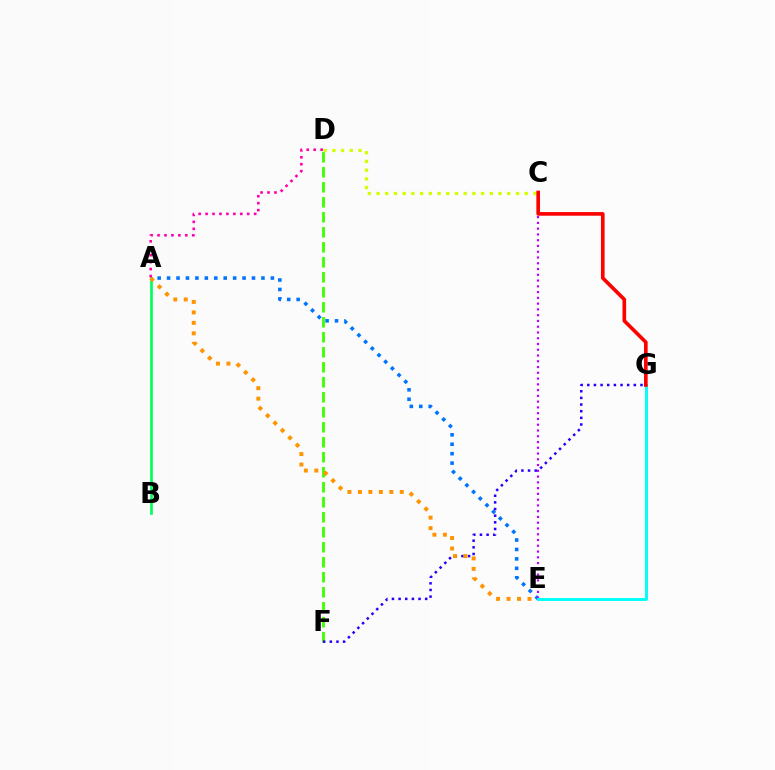{('A', 'E'): [{'color': '#0074ff', 'line_style': 'dotted', 'thickness': 2.56}, {'color': '#ff9400', 'line_style': 'dotted', 'thickness': 2.85}], ('D', 'F'): [{'color': '#3dff00', 'line_style': 'dashed', 'thickness': 2.04}], ('C', 'E'): [{'color': '#b900ff', 'line_style': 'dotted', 'thickness': 1.57}], ('F', 'G'): [{'color': '#2500ff', 'line_style': 'dotted', 'thickness': 1.81}], ('A', 'B'): [{'color': '#00ff5c', 'line_style': 'solid', 'thickness': 1.94}], ('E', 'G'): [{'color': '#00fff6', 'line_style': 'solid', 'thickness': 2.11}], ('A', 'D'): [{'color': '#ff00ac', 'line_style': 'dotted', 'thickness': 1.89}], ('C', 'D'): [{'color': '#d1ff00', 'line_style': 'dotted', 'thickness': 2.37}], ('C', 'G'): [{'color': '#ff0000', 'line_style': 'solid', 'thickness': 2.62}]}